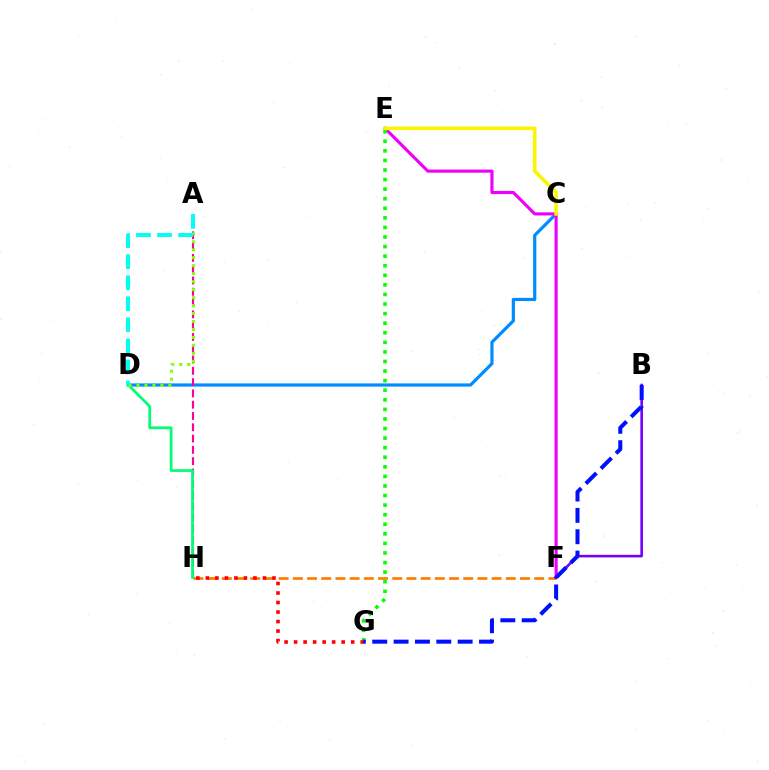{('C', 'D'): [{'color': '#008cff', 'line_style': 'solid', 'thickness': 2.29}], ('F', 'H'): [{'color': '#ff7c00', 'line_style': 'dashed', 'thickness': 1.93}], ('E', 'F'): [{'color': '#ee00ff', 'line_style': 'solid', 'thickness': 2.24}], ('A', 'H'): [{'color': '#ff0094', 'line_style': 'dashed', 'thickness': 1.53}], ('B', 'F'): [{'color': '#7200ff', 'line_style': 'solid', 'thickness': 1.87}], ('E', 'G'): [{'color': '#08ff00', 'line_style': 'dotted', 'thickness': 2.6}], ('G', 'H'): [{'color': '#ff0000', 'line_style': 'dotted', 'thickness': 2.59}], ('D', 'H'): [{'color': '#00ff74', 'line_style': 'solid', 'thickness': 1.98}], ('C', 'E'): [{'color': '#fcf500', 'line_style': 'solid', 'thickness': 2.56}], ('A', 'D'): [{'color': '#84ff00', 'line_style': 'dotted', 'thickness': 2.17}, {'color': '#00fff6', 'line_style': 'dashed', 'thickness': 2.86}], ('B', 'G'): [{'color': '#0010ff', 'line_style': 'dashed', 'thickness': 2.9}]}